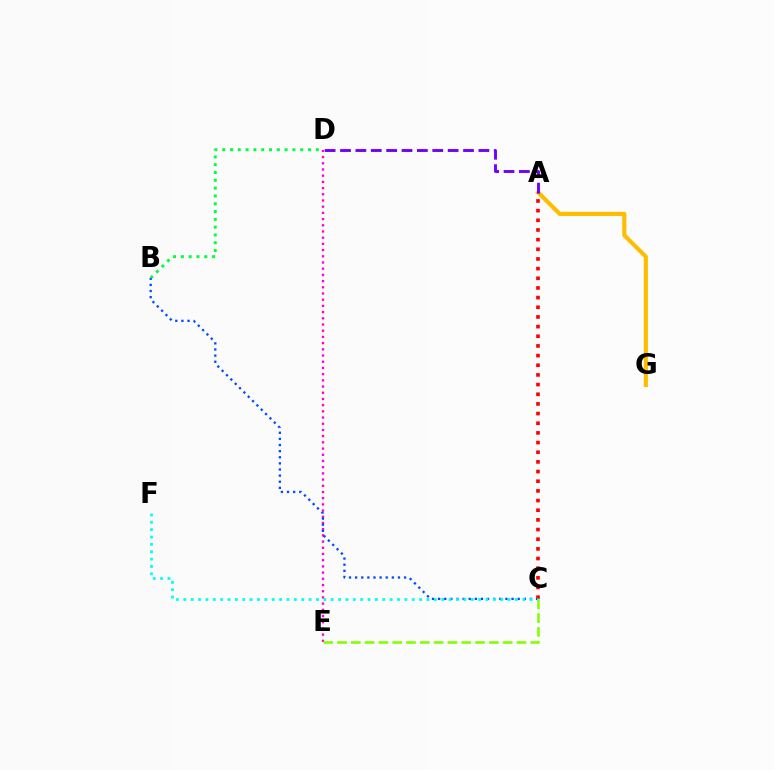{('D', 'E'): [{'color': '#ff00cf', 'line_style': 'dotted', 'thickness': 1.69}], ('A', 'G'): [{'color': '#ffbd00', 'line_style': 'solid', 'thickness': 2.98}], ('A', 'D'): [{'color': '#7200ff', 'line_style': 'dashed', 'thickness': 2.09}], ('B', 'D'): [{'color': '#00ff39', 'line_style': 'dotted', 'thickness': 2.12}], ('B', 'C'): [{'color': '#004bff', 'line_style': 'dotted', 'thickness': 1.66}], ('A', 'C'): [{'color': '#ff0000', 'line_style': 'dotted', 'thickness': 2.63}], ('C', 'E'): [{'color': '#84ff00', 'line_style': 'dashed', 'thickness': 1.88}], ('C', 'F'): [{'color': '#00fff6', 'line_style': 'dotted', 'thickness': 2.0}]}